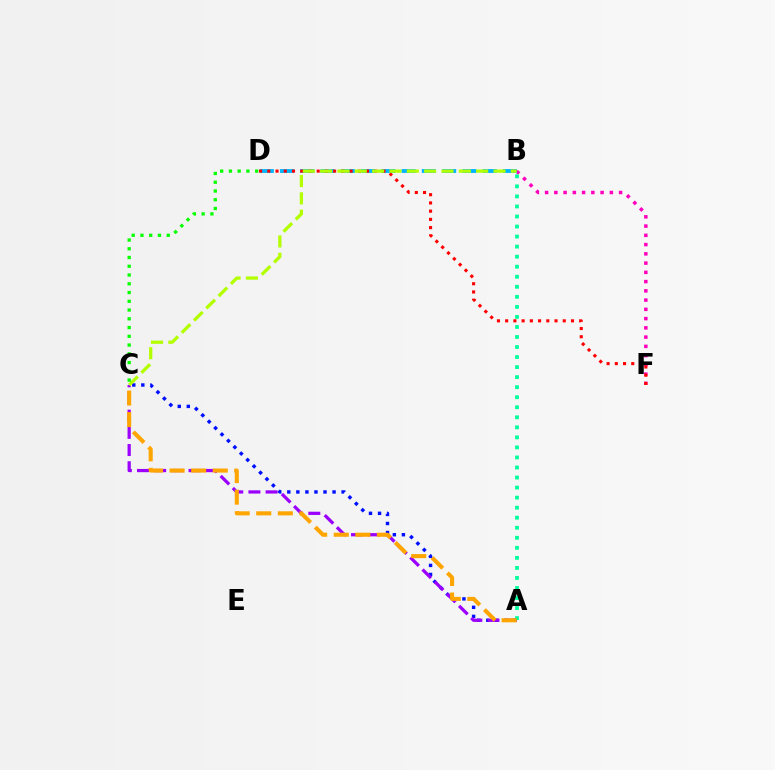{('A', 'C'): [{'color': '#0010ff', 'line_style': 'dotted', 'thickness': 2.46}, {'color': '#9b00ff', 'line_style': 'dashed', 'thickness': 2.33}, {'color': '#ffa500', 'line_style': 'dashed', 'thickness': 2.93}], ('B', 'F'): [{'color': '#ff00bd', 'line_style': 'dotted', 'thickness': 2.51}], ('B', 'D'): [{'color': '#00b5ff', 'line_style': 'dashed', 'thickness': 2.75}], ('A', 'B'): [{'color': '#00ff9d', 'line_style': 'dotted', 'thickness': 2.73}], ('D', 'F'): [{'color': '#ff0000', 'line_style': 'dotted', 'thickness': 2.24}], ('B', 'C'): [{'color': '#b3ff00', 'line_style': 'dashed', 'thickness': 2.36}], ('C', 'D'): [{'color': '#08ff00', 'line_style': 'dotted', 'thickness': 2.38}]}